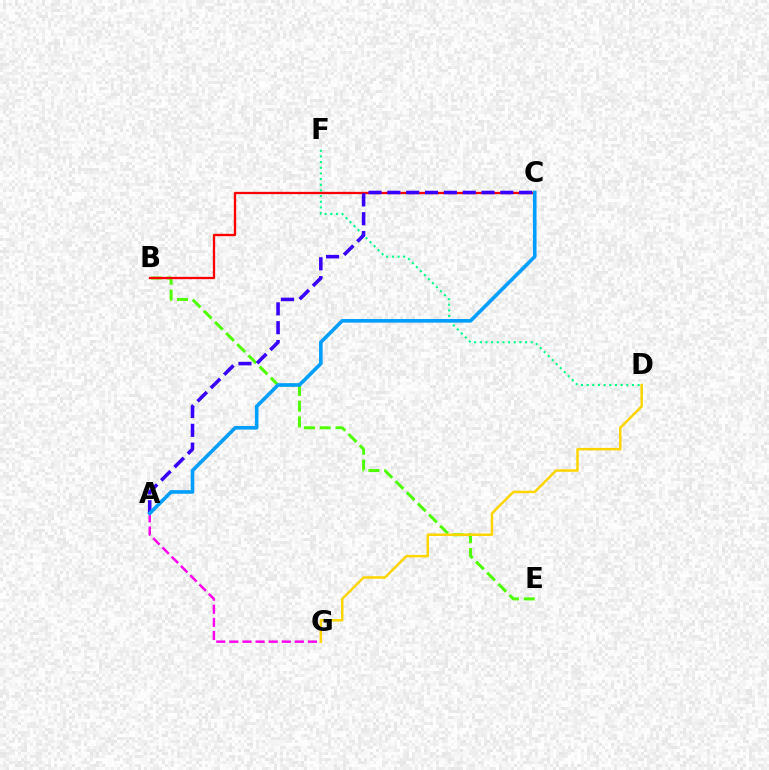{('B', 'E'): [{'color': '#4fff00', 'line_style': 'dashed', 'thickness': 2.14}], ('B', 'C'): [{'color': '#ff0000', 'line_style': 'solid', 'thickness': 1.66}], ('A', 'G'): [{'color': '#ff00ed', 'line_style': 'dashed', 'thickness': 1.78}], ('D', 'F'): [{'color': '#00ff86', 'line_style': 'dotted', 'thickness': 1.54}], ('D', 'G'): [{'color': '#ffd500', 'line_style': 'solid', 'thickness': 1.8}], ('A', 'C'): [{'color': '#3700ff', 'line_style': 'dashed', 'thickness': 2.56}, {'color': '#009eff', 'line_style': 'solid', 'thickness': 2.6}]}